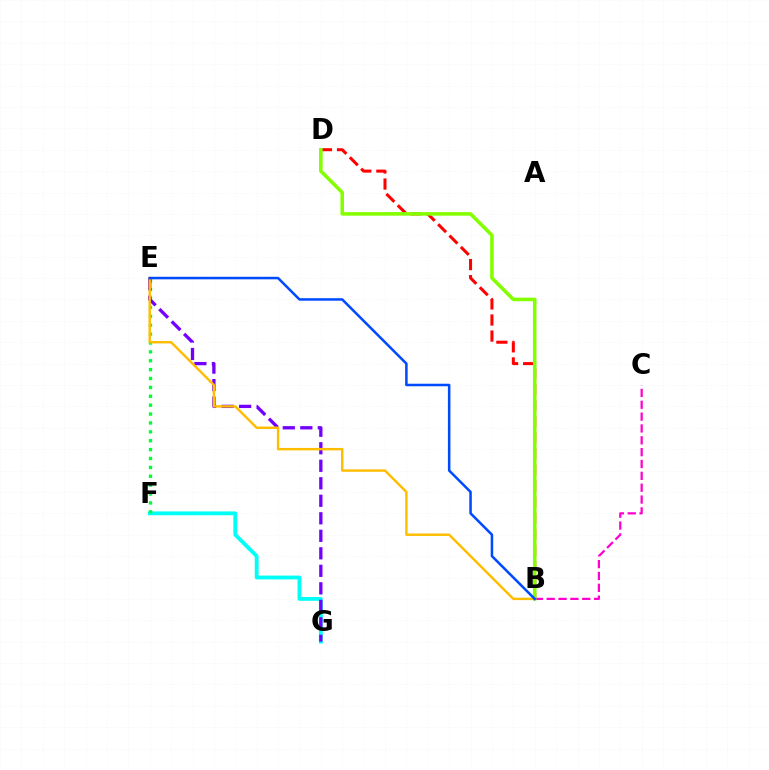{('F', 'G'): [{'color': '#00fff6', 'line_style': 'solid', 'thickness': 2.76}], ('B', 'C'): [{'color': '#ff00cf', 'line_style': 'dashed', 'thickness': 1.61}], ('B', 'D'): [{'color': '#ff0000', 'line_style': 'dashed', 'thickness': 2.18}, {'color': '#84ff00', 'line_style': 'solid', 'thickness': 2.57}], ('E', 'F'): [{'color': '#00ff39', 'line_style': 'dotted', 'thickness': 2.41}], ('E', 'G'): [{'color': '#7200ff', 'line_style': 'dashed', 'thickness': 2.38}], ('B', 'E'): [{'color': '#ffbd00', 'line_style': 'solid', 'thickness': 1.75}, {'color': '#004bff', 'line_style': 'solid', 'thickness': 1.82}]}